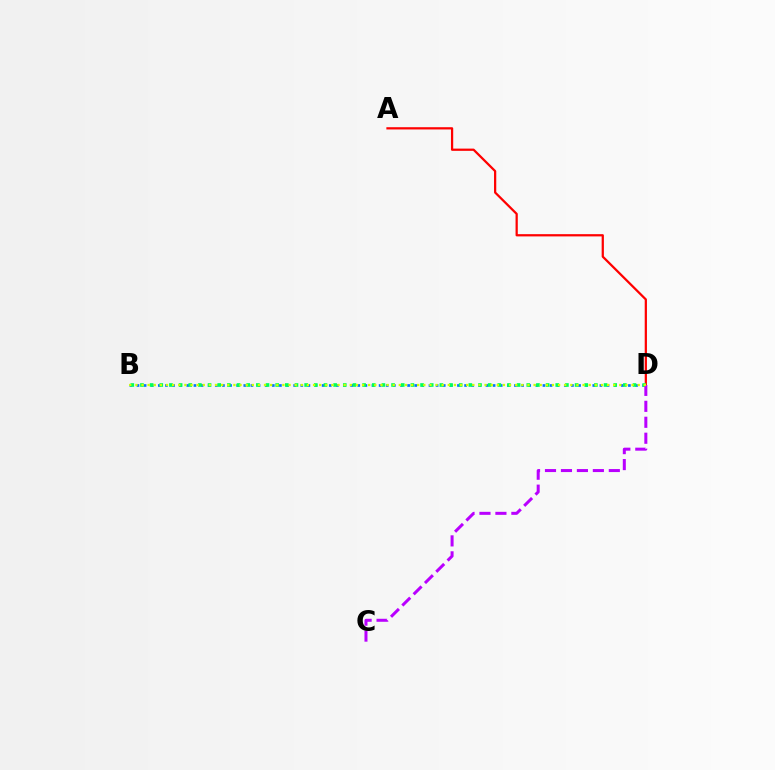{('A', 'D'): [{'color': '#ff0000', 'line_style': 'solid', 'thickness': 1.61}], ('B', 'D'): [{'color': '#0074ff', 'line_style': 'dotted', 'thickness': 1.94}, {'color': '#00ff5c', 'line_style': 'dotted', 'thickness': 2.62}, {'color': '#d1ff00', 'line_style': 'dotted', 'thickness': 1.66}], ('C', 'D'): [{'color': '#b900ff', 'line_style': 'dashed', 'thickness': 2.17}]}